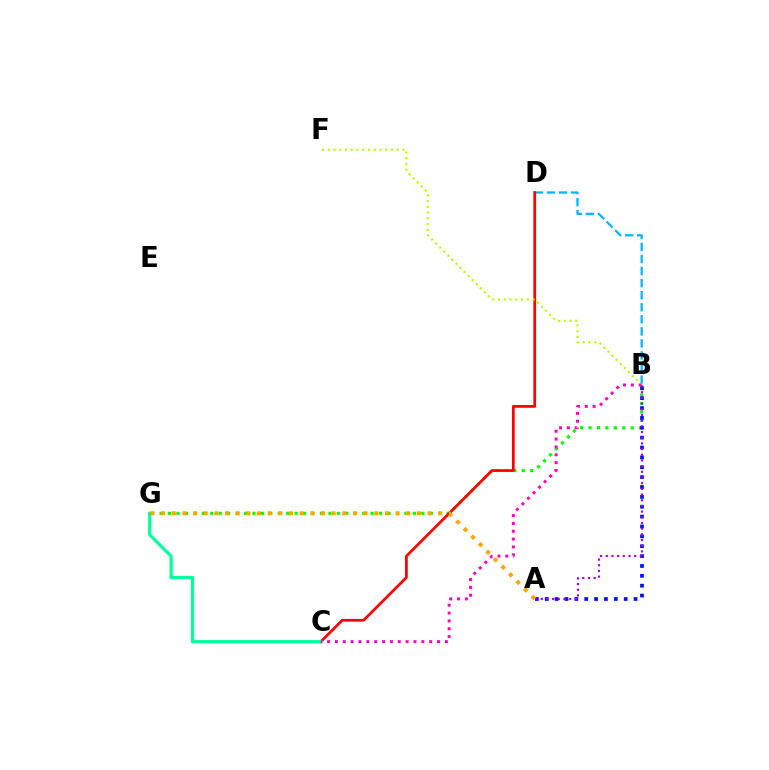{('B', 'G'): [{'color': '#08ff00', 'line_style': 'dotted', 'thickness': 2.29}], ('B', 'D'): [{'color': '#00b5ff', 'line_style': 'dashed', 'thickness': 1.64}], ('A', 'B'): [{'color': '#0010ff', 'line_style': 'dotted', 'thickness': 2.68}, {'color': '#9b00ff', 'line_style': 'dotted', 'thickness': 1.54}], ('C', 'D'): [{'color': '#ff0000', 'line_style': 'solid', 'thickness': 1.97}], ('B', 'F'): [{'color': '#b3ff00', 'line_style': 'dotted', 'thickness': 1.56}], ('C', 'G'): [{'color': '#00ff9d', 'line_style': 'solid', 'thickness': 2.31}], ('B', 'C'): [{'color': '#ff00bd', 'line_style': 'dotted', 'thickness': 2.13}], ('A', 'G'): [{'color': '#ffa500', 'line_style': 'dotted', 'thickness': 2.9}]}